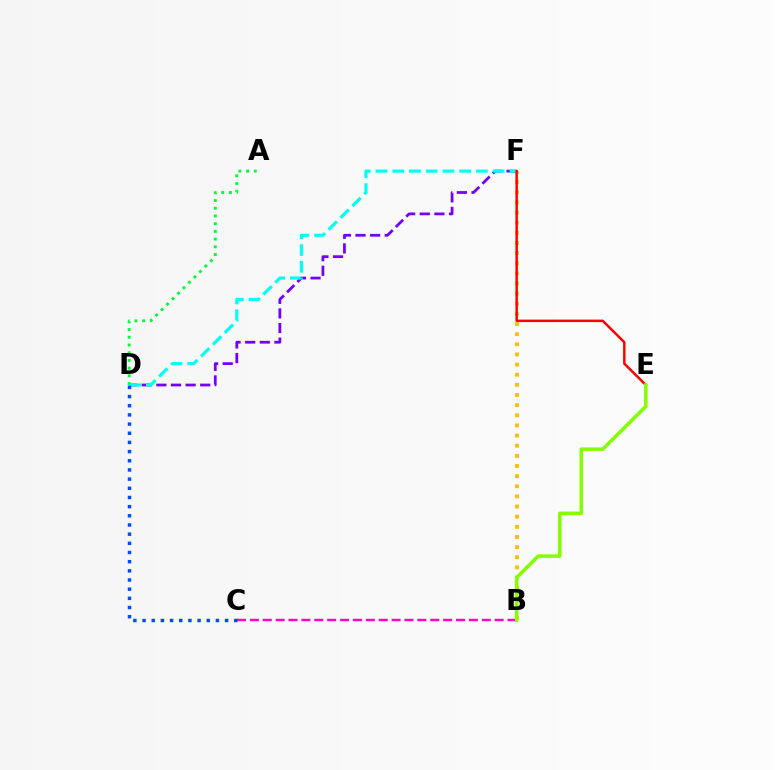{('B', 'C'): [{'color': '#ff00cf', 'line_style': 'dashed', 'thickness': 1.75}], ('B', 'F'): [{'color': '#ffbd00', 'line_style': 'dotted', 'thickness': 2.75}], ('D', 'F'): [{'color': '#7200ff', 'line_style': 'dashed', 'thickness': 1.99}, {'color': '#00fff6', 'line_style': 'dashed', 'thickness': 2.27}], ('A', 'D'): [{'color': '#00ff39', 'line_style': 'dotted', 'thickness': 2.1}], ('E', 'F'): [{'color': '#ff0000', 'line_style': 'solid', 'thickness': 1.78}], ('B', 'E'): [{'color': '#84ff00', 'line_style': 'solid', 'thickness': 2.55}], ('C', 'D'): [{'color': '#004bff', 'line_style': 'dotted', 'thickness': 2.49}]}